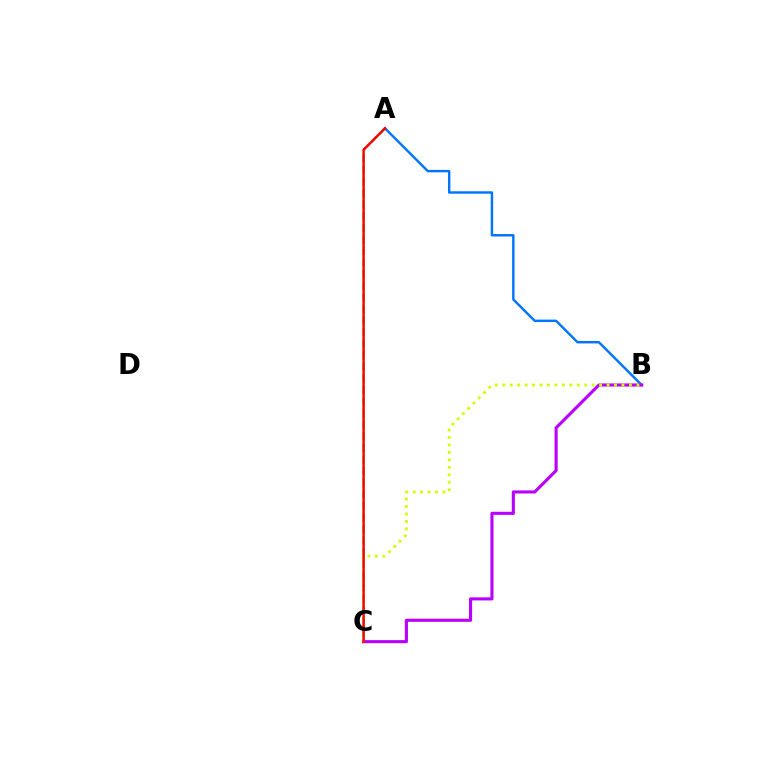{('A', 'C'): [{'color': '#00ff5c', 'line_style': 'dashed', 'thickness': 1.57}, {'color': '#ff0000', 'line_style': 'solid', 'thickness': 1.77}], ('A', 'B'): [{'color': '#0074ff', 'line_style': 'solid', 'thickness': 1.74}], ('B', 'C'): [{'color': '#b900ff', 'line_style': 'solid', 'thickness': 2.23}, {'color': '#d1ff00', 'line_style': 'dotted', 'thickness': 2.03}]}